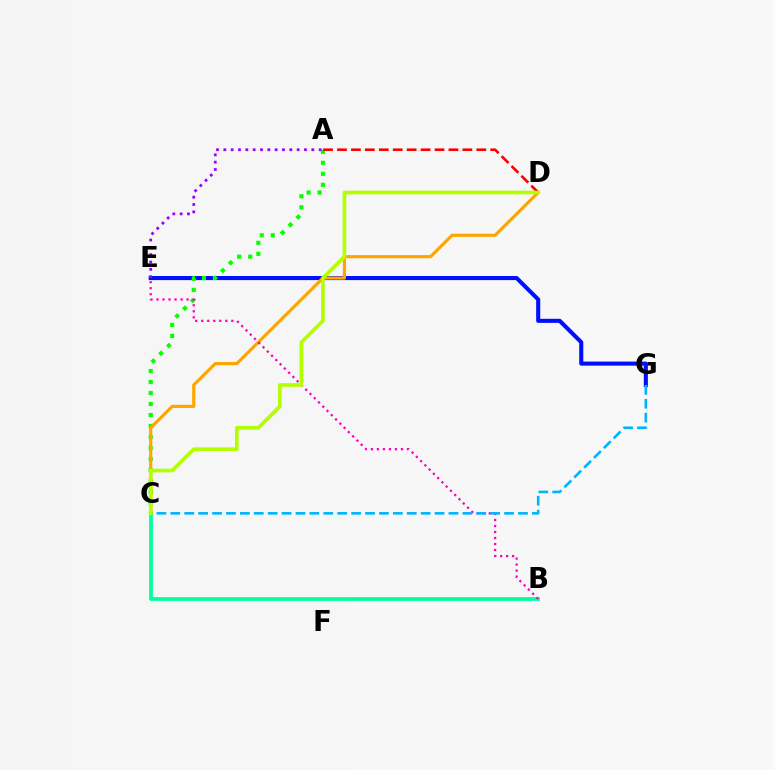{('E', 'G'): [{'color': '#0010ff', 'line_style': 'solid', 'thickness': 2.94}], ('B', 'C'): [{'color': '#00ff9d', 'line_style': 'solid', 'thickness': 2.67}], ('A', 'C'): [{'color': '#08ff00', 'line_style': 'dotted', 'thickness': 2.99}], ('A', 'E'): [{'color': '#9b00ff', 'line_style': 'dotted', 'thickness': 1.99}], ('C', 'D'): [{'color': '#ffa500', 'line_style': 'solid', 'thickness': 2.27}, {'color': '#b3ff00', 'line_style': 'solid', 'thickness': 2.63}], ('A', 'D'): [{'color': '#ff0000', 'line_style': 'dashed', 'thickness': 1.89}], ('B', 'E'): [{'color': '#ff00bd', 'line_style': 'dotted', 'thickness': 1.63}], ('C', 'G'): [{'color': '#00b5ff', 'line_style': 'dashed', 'thickness': 1.89}]}